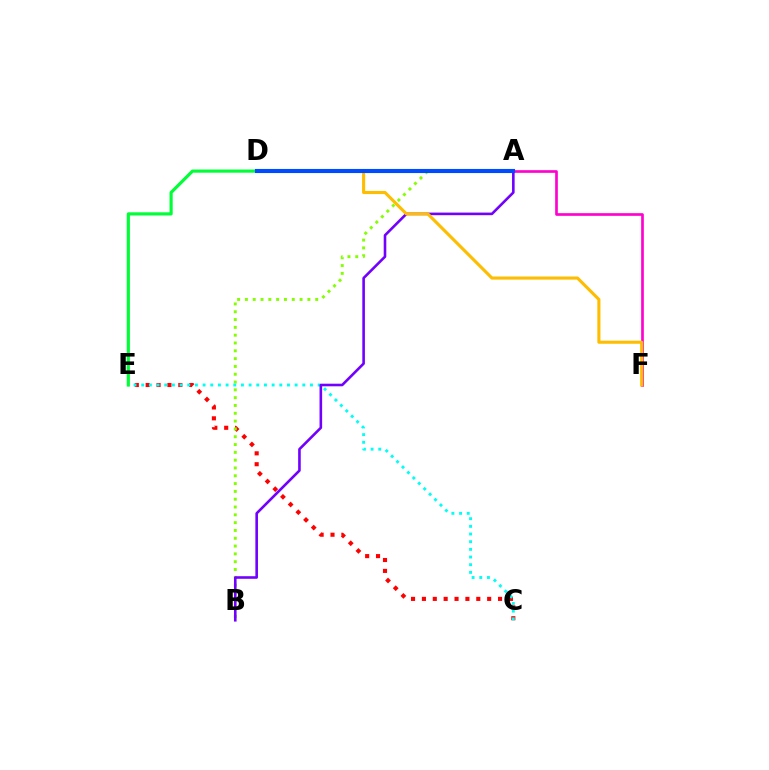{('C', 'E'): [{'color': '#ff0000', 'line_style': 'dotted', 'thickness': 2.95}, {'color': '#00fff6', 'line_style': 'dotted', 'thickness': 2.08}], ('A', 'B'): [{'color': '#84ff00', 'line_style': 'dotted', 'thickness': 2.12}, {'color': '#7200ff', 'line_style': 'solid', 'thickness': 1.87}], ('D', 'E'): [{'color': '#00ff39', 'line_style': 'solid', 'thickness': 2.28}], ('A', 'F'): [{'color': '#ff00cf', 'line_style': 'solid', 'thickness': 1.92}], ('D', 'F'): [{'color': '#ffbd00', 'line_style': 'solid', 'thickness': 2.23}], ('A', 'D'): [{'color': '#004bff', 'line_style': 'solid', 'thickness': 2.96}]}